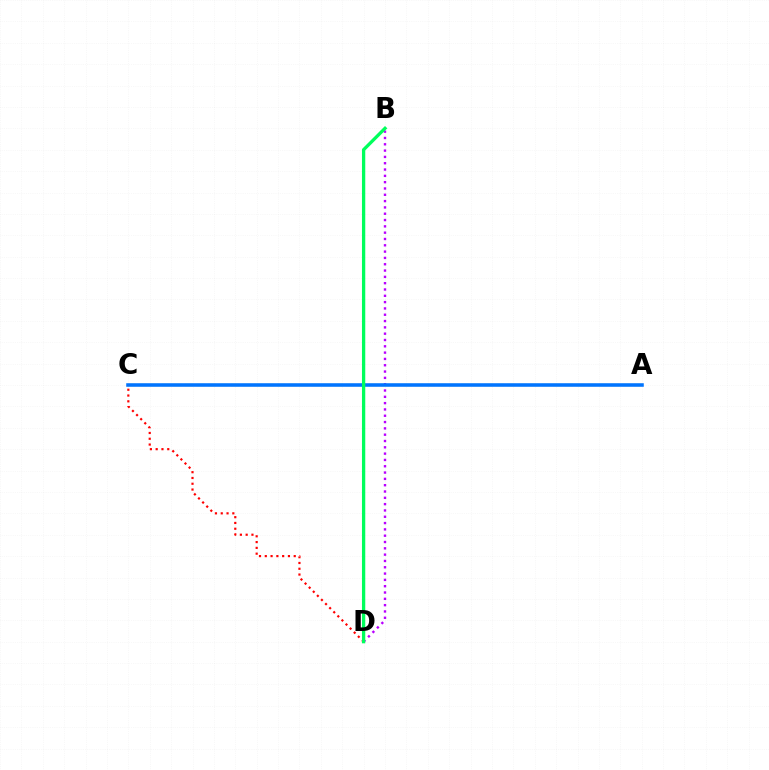{('A', 'C'): [{'color': '#d1ff00', 'line_style': 'dashed', 'thickness': 1.56}, {'color': '#0074ff', 'line_style': 'solid', 'thickness': 2.55}], ('B', 'D'): [{'color': '#b900ff', 'line_style': 'dotted', 'thickness': 1.72}, {'color': '#00ff5c', 'line_style': 'solid', 'thickness': 2.37}], ('C', 'D'): [{'color': '#ff0000', 'line_style': 'dotted', 'thickness': 1.57}]}